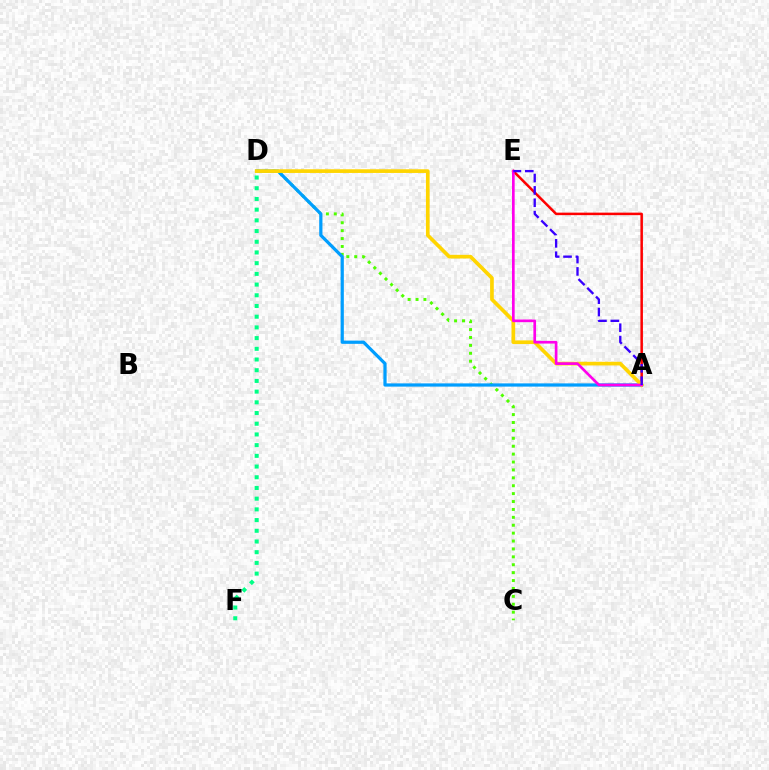{('C', 'D'): [{'color': '#4fff00', 'line_style': 'dotted', 'thickness': 2.15}], ('D', 'F'): [{'color': '#00ff86', 'line_style': 'dotted', 'thickness': 2.91}], ('A', 'E'): [{'color': '#ff0000', 'line_style': 'solid', 'thickness': 1.81}, {'color': '#ff00ed', 'line_style': 'solid', 'thickness': 1.93}, {'color': '#3700ff', 'line_style': 'dashed', 'thickness': 1.68}], ('A', 'D'): [{'color': '#009eff', 'line_style': 'solid', 'thickness': 2.32}, {'color': '#ffd500', 'line_style': 'solid', 'thickness': 2.65}]}